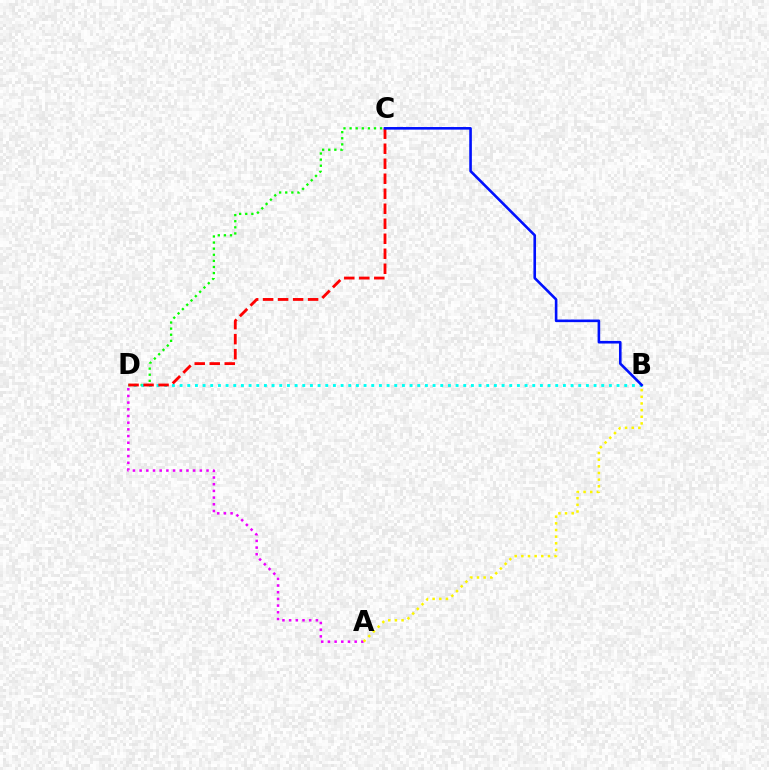{('C', 'D'): [{'color': '#08ff00', 'line_style': 'dotted', 'thickness': 1.66}, {'color': '#ff0000', 'line_style': 'dashed', 'thickness': 2.04}], ('A', 'D'): [{'color': '#ee00ff', 'line_style': 'dotted', 'thickness': 1.82}], ('B', 'D'): [{'color': '#00fff6', 'line_style': 'dotted', 'thickness': 2.08}], ('A', 'B'): [{'color': '#fcf500', 'line_style': 'dotted', 'thickness': 1.81}], ('B', 'C'): [{'color': '#0010ff', 'line_style': 'solid', 'thickness': 1.88}]}